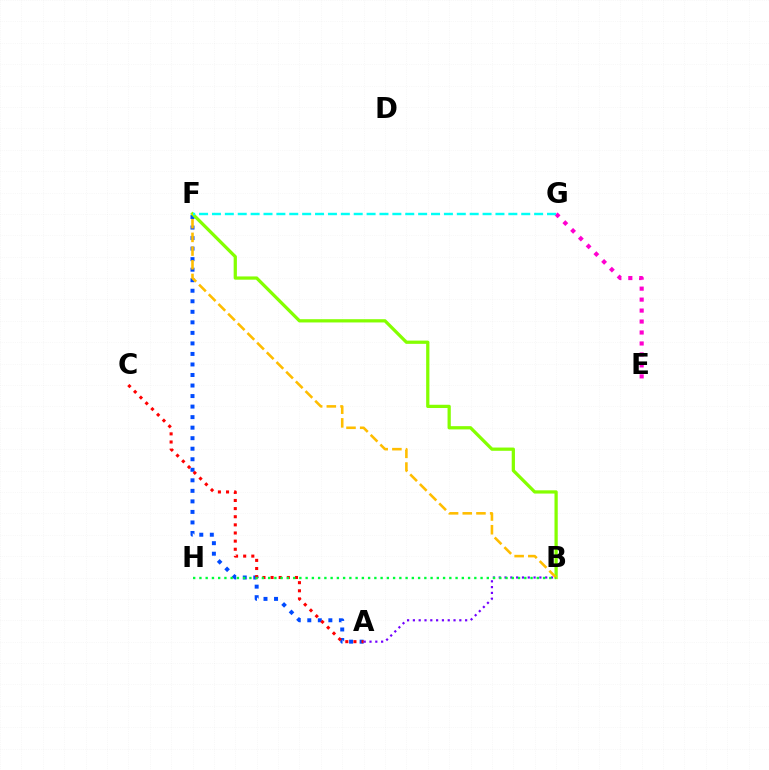{('A', 'F'): [{'color': '#004bff', 'line_style': 'dotted', 'thickness': 2.86}], ('E', 'G'): [{'color': '#ff00cf', 'line_style': 'dotted', 'thickness': 2.98}], ('A', 'C'): [{'color': '#ff0000', 'line_style': 'dotted', 'thickness': 2.21}], ('A', 'B'): [{'color': '#7200ff', 'line_style': 'dotted', 'thickness': 1.58}], ('B', 'F'): [{'color': '#84ff00', 'line_style': 'solid', 'thickness': 2.34}, {'color': '#ffbd00', 'line_style': 'dashed', 'thickness': 1.86}], ('B', 'H'): [{'color': '#00ff39', 'line_style': 'dotted', 'thickness': 1.7}], ('F', 'G'): [{'color': '#00fff6', 'line_style': 'dashed', 'thickness': 1.75}]}